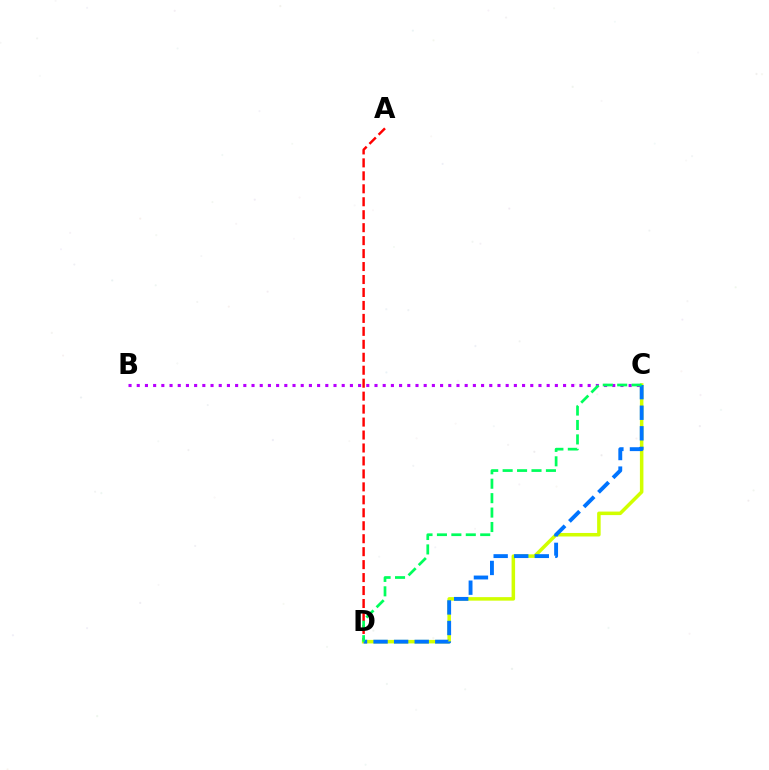{('A', 'D'): [{'color': '#ff0000', 'line_style': 'dashed', 'thickness': 1.76}], ('C', 'D'): [{'color': '#d1ff00', 'line_style': 'solid', 'thickness': 2.53}, {'color': '#0074ff', 'line_style': 'dashed', 'thickness': 2.79}, {'color': '#00ff5c', 'line_style': 'dashed', 'thickness': 1.96}], ('B', 'C'): [{'color': '#b900ff', 'line_style': 'dotted', 'thickness': 2.23}]}